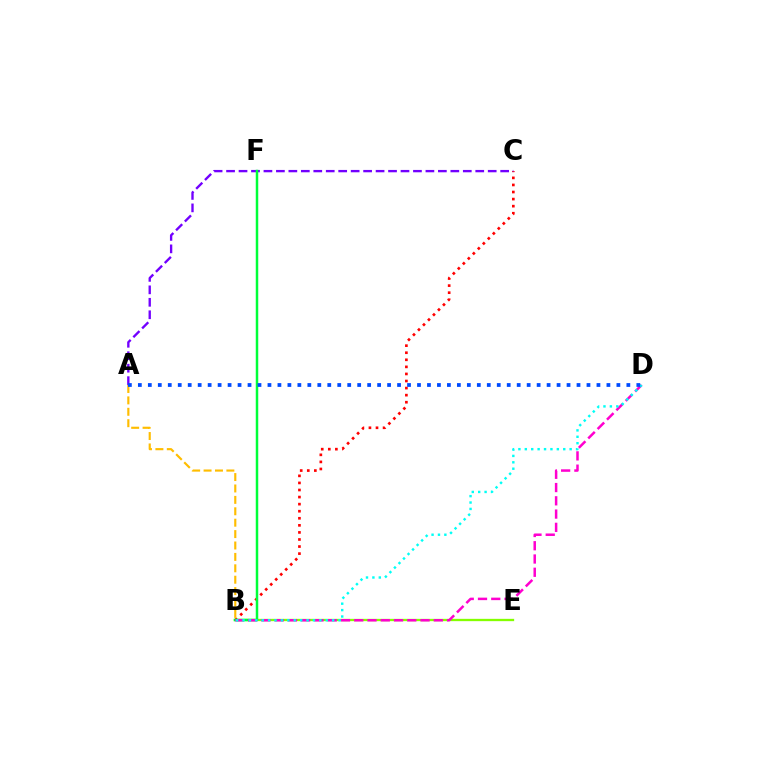{('B', 'C'): [{'color': '#ff0000', 'line_style': 'dotted', 'thickness': 1.92}], ('A', 'B'): [{'color': '#ffbd00', 'line_style': 'dashed', 'thickness': 1.55}], ('A', 'C'): [{'color': '#7200ff', 'line_style': 'dashed', 'thickness': 1.69}], ('B', 'E'): [{'color': '#84ff00', 'line_style': 'solid', 'thickness': 1.67}], ('B', 'F'): [{'color': '#00ff39', 'line_style': 'solid', 'thickness': 1.79}], ('B', 'D'): [{'color': '#ff00cf', 'line_style': 'dashed', 'thickness': 1.8}, {'color': '#00fff6', 'line_style': 'dotted', 'thickness': 1.74}], ('A', 'D'): [{'color': '#004bff', 'line_style': 'dotted', 'thickness': 2.71}]}